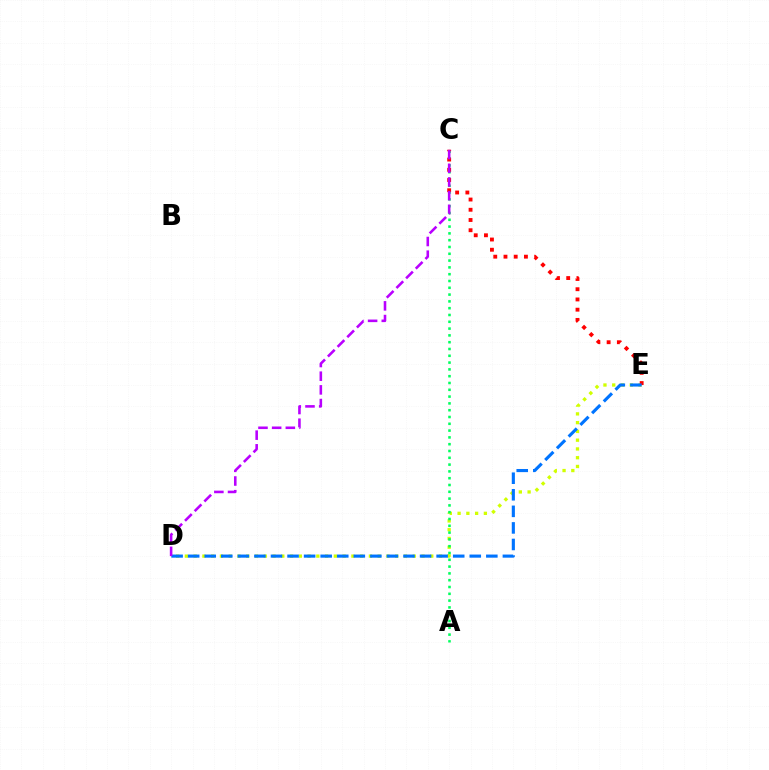{('D', 'E'): [{'color': '#d1ff00', 'line_style': 'dotted', 'thickness': 2.38}, {'color': '#0074ff', 'line_style': 'dashed', 'thickness': 2.25}], ('A', 'C'): [{'color': '#00ff5c', 'line_style': 'dotted', 'thickness': 1.85}], ('C', 'E'): [{'color': '#ff0000', 'line_style': 'dotted', 'thickness': 2.78}], ('C', 'D'): [{'color': '#b900ff', 'line_style': 'dashed', 'thickness': 1.86}]}